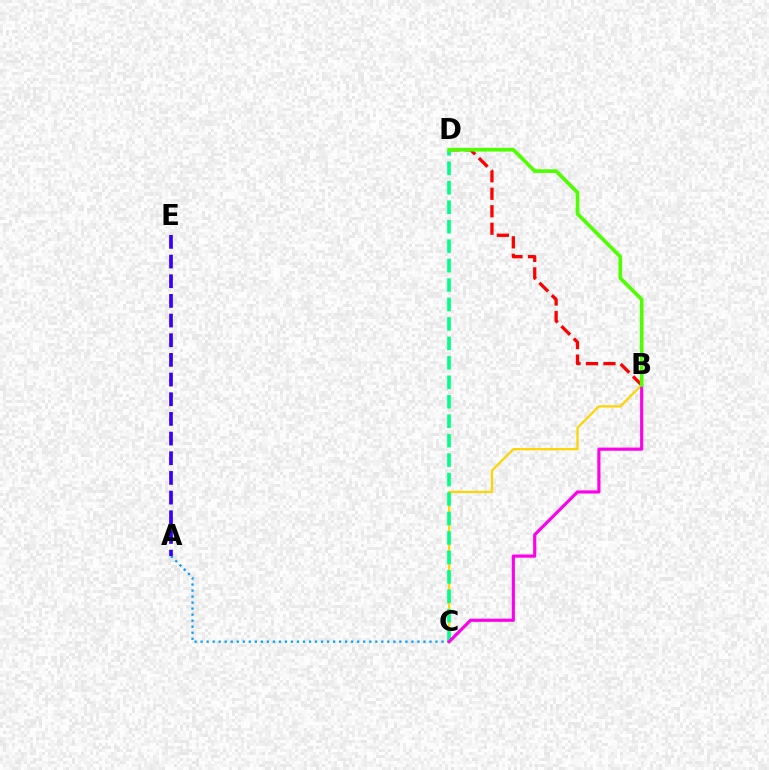{('B', 'D'): [{'color': '#ff0000', 'line_style': 'dashed', 'thickness': 2.38}, {'color': '#4fff00', 'line_style': 'solid', 'thickness': 2.63}], ('A', 'C'): [{'color': '#009eff', 'line_style': 'dotted', 'thickness': 1.64}], ('A', 'E'): [{'color': '#3700ff', 'line_style': 'dashed', 'thickness': 2.67}], ('B', 'C'): [{'color': '#ffd500', 'line_style': 'solid', 'thickness': 1.61}, {'color': '#ff00ed', 'line_style': 'solid', 'thickness': 2.27}], ('C', 'D'): [{'color': '#00ff86', 'line_style': 'dashed', 'thickness': 2.64}]}